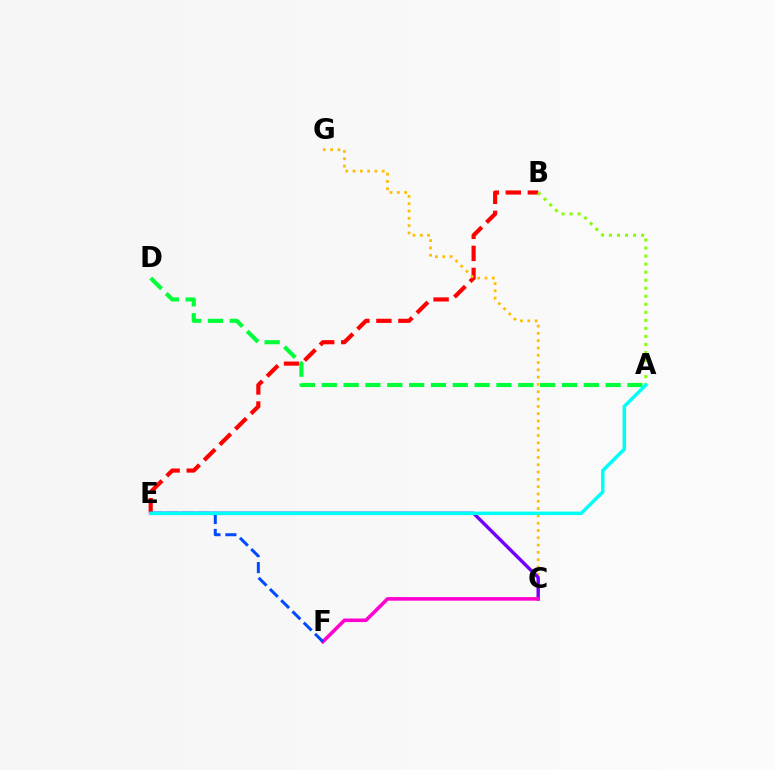{('B', 'E'): [{'color': '#ff0000', 'line_style': 'dashed', 'thickness': 2.99}], ('C', 'G'): [{'color': '#ffbd00', 'line_style': 'dotted', 'thickness': 1.98}], ('A', 'B'): [{'color': '#84ff00', 'line_style': 'dotted', 'thickness': 2.18}], ('A', 'D'): [{'color': '#00ff39', 'line_style': 'dashed', 'thickness': 2.97}], ('C', 'E'): [{'color': '#7200ff', 'line_style': 'solid', 'thickness': 2.44}], ('C', 'F'): [{'color': '#ff00cf', 'line_style': 'solid', 'thickness': 2.57}], ('E', 'F'): [{'color': '#004bff', 'line_style': 'dashed', 'thickness': 2.16}], ('A', 'E'): [{'color': '#00fff6', 'line_style': 'solid', 'thickness': 2.51}]}